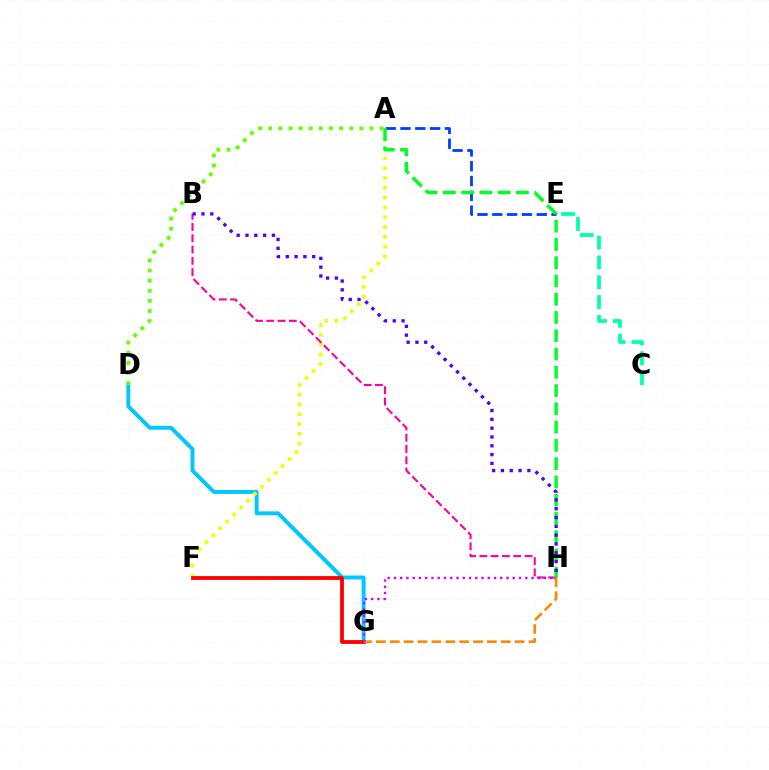{('D', 'G'): [{'color': '#00c7ff', 'line_style': 'solid', 'thickness': 2.82}], ('A', 'D'): [{'color': '#66ff00', 'line_style': 'dotted', 'thickness': 2.75}], ('A', 'F'): [{'color': '#eeff00', 'line_style': 'dotted', 'thickness': 2.66}], ('F', 'G'): [{'color': '#ff0000', 'line_style': 'solid', 'thickness': 2.74}], ('G', 'H'): [{'color': '#ff8800', 'line_style': 'dashed', 'thickness': 1.89}, {'color': '#d600ff', 'line_style': 'dotted', 'thickness': 1.7}], ('A', 'E'): [{'color': '#003fff', 'line_style': 'dashed', 'thickness': 2.01}], ('B', 'H'): [{'color': '#ff00a0', 'line_style': 'dashed', 'thickness': 1.53}, {'color': '#4f00ff', 'line_style': 'dotted', 'thickness': 2.39}], ('A', 'H'): [{'color': '#00ff27', 'line_style': 'dashed', 'thickness': 2.48}], ('C', 'E'): [{'color': '#00ffaf', 'line_style': 'dashed', 'thickness': 2.69}]}